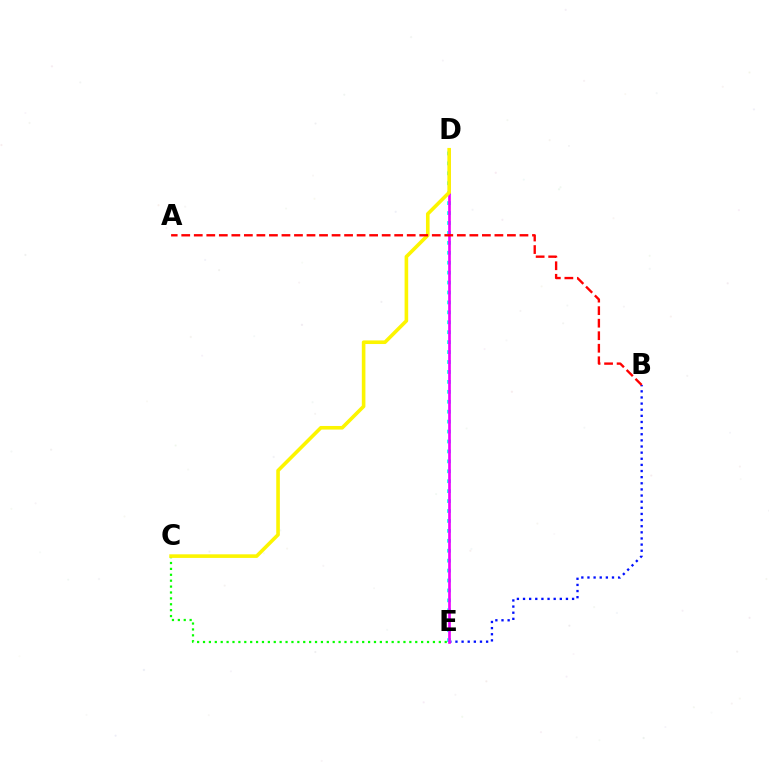{('B', 'E'): [{'color': '#0010ff', 'line_style': 'dotted', 'thickness': 1.67}], ('C', 'E'): [{'color': '#08ff00', 'line_style': 'dotted', 'thickness': 1.6}], ('D', 'E'): [{'color': '#00fff6', 'line_style': 'dotted', 'thickness': 2.7}, {'color': '#ee00ff', 'line_style': 'solid', 'thickness': 1.91}], ('C', 'D'): [{'color': '#fcf500', 'line_style': 'solid', 'thickness': 2.59}], ('A', 'B'): [{'color': '#ff0000', 'line_style': 'dashed', 'thickness': 1.7}]}